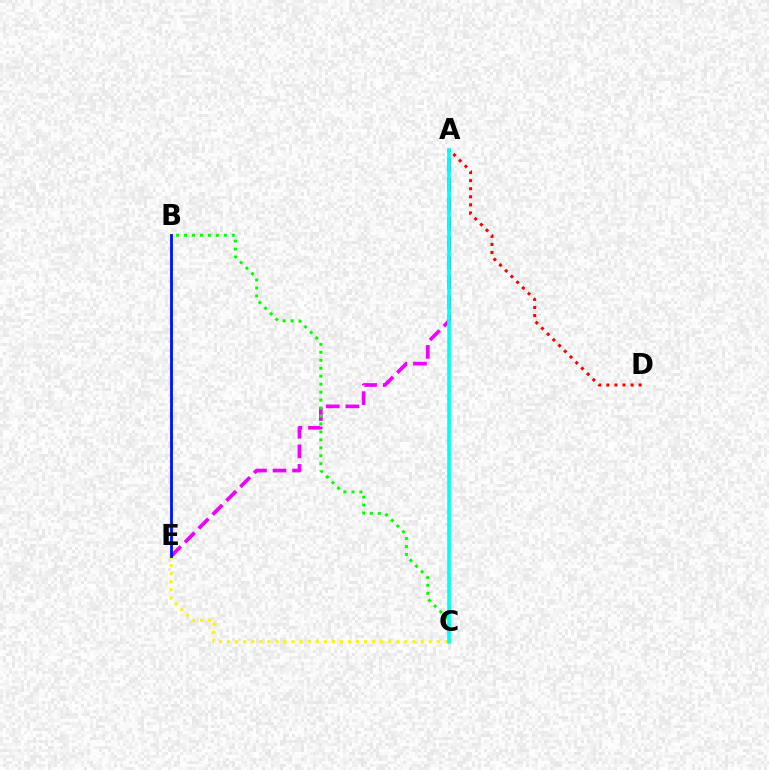{('A', 'D'): [{'color': '#ff0000', 'line_style': 'dotted', 'thickness': 2.19}], ('A', 'E'): [{'color': '#ee00ff', 'line_style': 'dashed', 'thickness': 2.66}], ('C', 'E'): [{'color': '#fcf500', 'line_style': 'dotted', 'thickness': 2.19}], ('B', 'C'): [{'color': '#08ff00', 'line_style': 'dotted', 'thickness': 2.16}], ('A', 'C'): [{'color': '#00fff6', 'line_style': 'solid', 'thickness': 2.61}], ('B', 'E'): [{'color': '#0010ff', 'line_style': 'solid', 'thickness': 2.03}]}